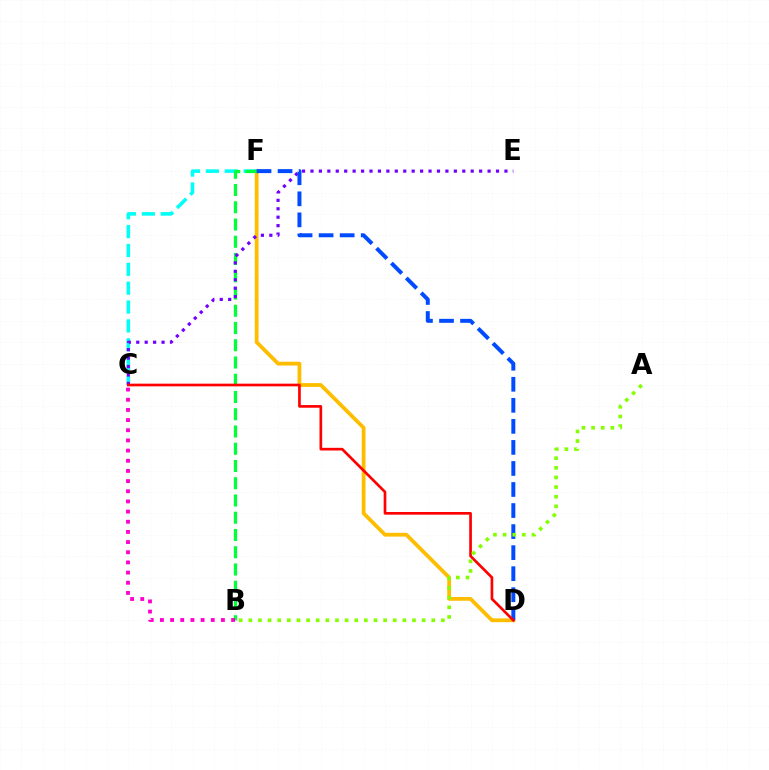{('D', 'F'): [{'color': '#ffbd00', 'line_style': 'solid', 'thickness': 2.72}, {'color': '#004bff', 'line_style': 'dashed', 'thickness': 2.86}], ('C', 'F'): [{'color': '#00fff6', 'line_style': 'dashed', 'thickness': 2.56}], ('B', 'F'): [{'color': '#00ff39', 'line_style': 'dashed', 'thickness': 2.34}], ('C', 'E'): [{'color': '#7200ff', 'line_style': 'dotted', 'thickness': 2.29}], ('C', 'D'): [{'color': '#ff0000', 'line_style': 'solid', 'thickness': 1.93}], ('B', 'C'): [{'color': '#ff00cf', 'line_style': 'dotted', 'thickness': 2.76}], ('A', 'B'): [{'color': '#84ff00', 'line_style': 'dotted', 'thickness': 2.62}]}